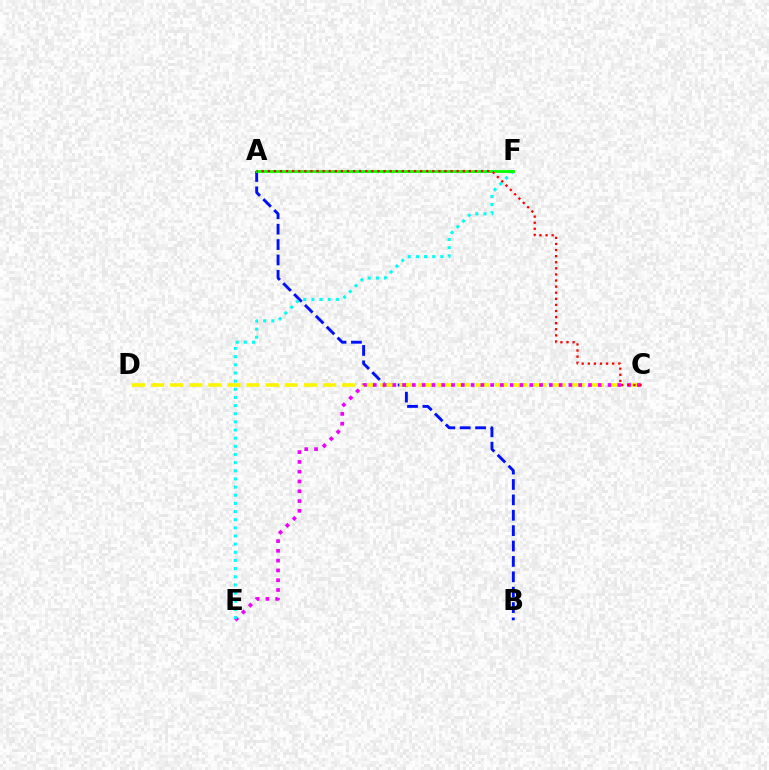{('A', 'B'): [{'color': '#0010ff', 'line_style': 'dashed', 'thickness': 2.09}], ('C', 'D'): [{'color': '#fcf500', 'line_style': 'dashed', 'thickness': 2.6}], ('C', 'E'): [{'color': '#ee00ff', 'line_style': 'dotted', 'thickness': 2.66}], ('E', 'F'): [{'color': '#00fff6', 'line_style': 'dotted', 'thickness': 2.21}], ('A', 'F'): [{'color': '#08ff00', 'line_style': 'solid', 'thickness': 2.05}], ('A', 'C'): [{'color': '#ff0000', 'line_style': 'dotted', 'thickness': 1.66}]}